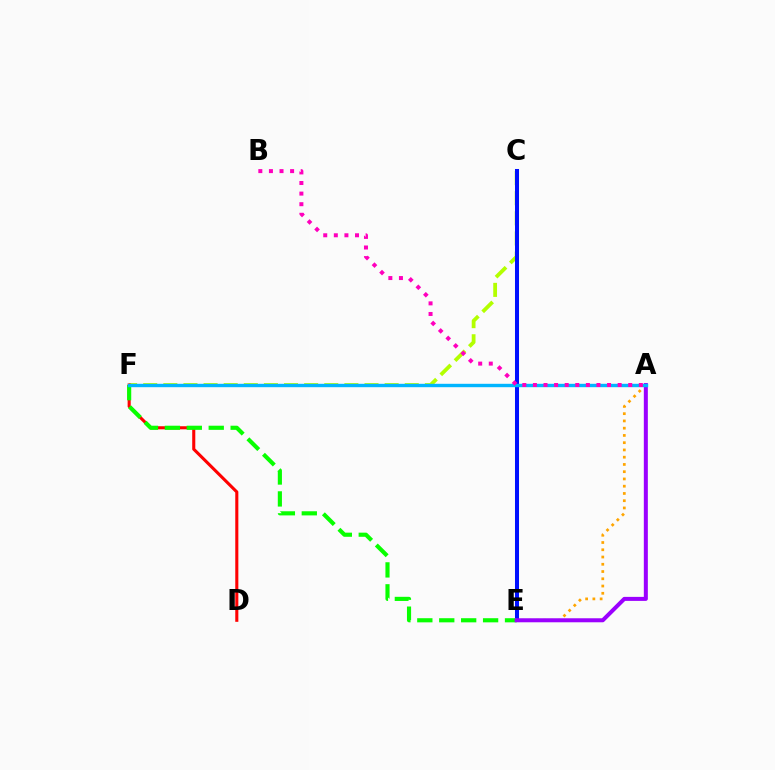{('C', 'F'): [{'color': '#b3ff00', 'line_style': 'dashed', 'thickness': 2.73}], ('D', 'F'): [{'color': '#ff0000', 'line_style': 'solid', 'thickness': 2.22}], ('A', 'E'): [{'color': '#ffa500', 'line_style': 'dotted', 'thickness': 1.97}, {'color': '#9b00ff', 'line_style': 'solid', 'thickness': 2.89}], ('C', 'E'): [{'color': '#00ff9d', 'line_style': 'dashed', 'thickness': 2.88}, {'color': '#0010ff', 'line_style': 'solid', 'thickness': 2.9}], ('E', 'F'): [{'color': '#08ff00', 'line_style': 'dashed', 'thickness': 2.98}], ('A', 'F'): [{'color': '#00b5ff', 'line_style': 'solid', 'thickness': 2.45}], ('A', 'B'): [{'color': '#ff00bd', 'line_style': 'dotted', 'thickness': 2.88}]}